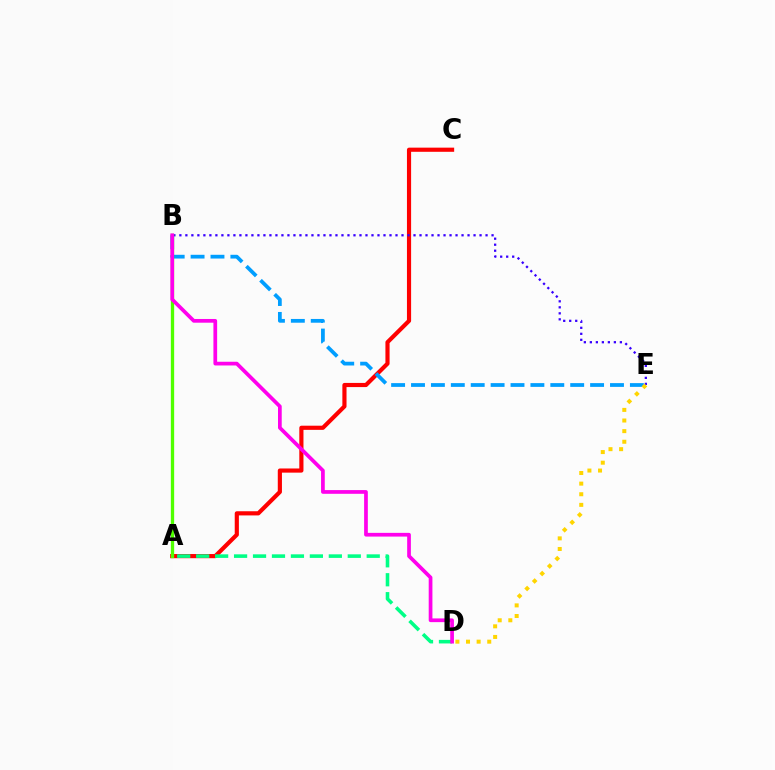{('A', 'C'): [{'color': '#ff0000', 'line_style': 'solid', 'thickness': 2.99}], ('A', 'D'): [{'color': '#00ff86', 'line_style': 'dashed', 'thickness': 2.57}], ('B', 'E'): [{'color': '#3700ff', 'line_style': 'dotted', 'thickness': 1.63}, {'color': '#009eff', 'line_style': 'dashed', 'thickness': 2.7}], ('A', 'B'): [{'color': '#4fff00', 'line_style': 'solid', 'thickness': 2.38}], ('B', 'D'): [{'color': '#ff00ed', 'line_style': 'solid', 'thickness': 2.67}], ('D', 'E'): [{'color': '#ffd500', 'line_style': 'dotted', 'thickness': 2.88}]}